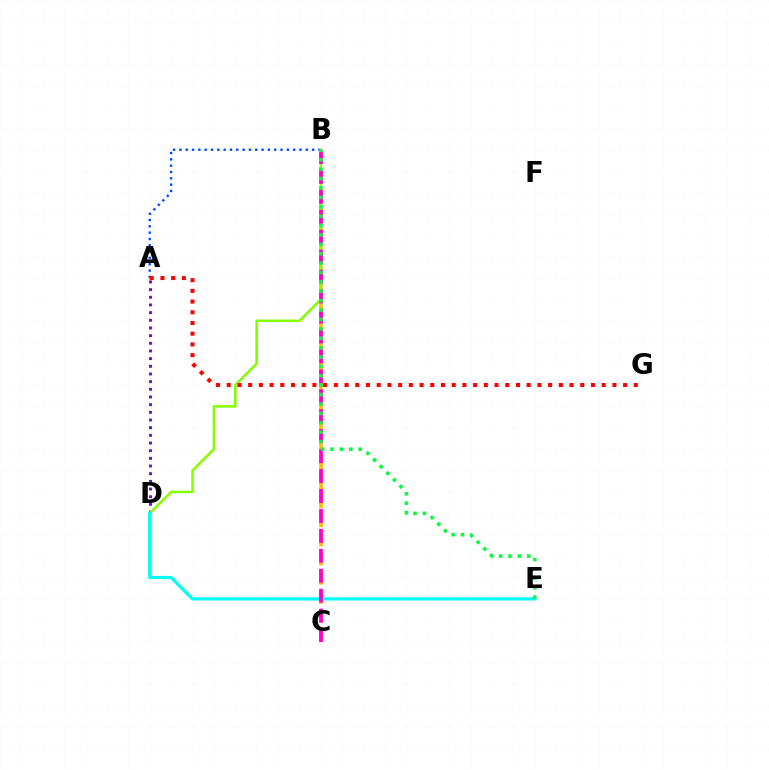{('B', 'C'): [{'color': '#ffbd00', 'line_style': 'dashed', 'thickness': 2.6}, {'color': '#ff00cf', 'line_style': 'dashed', 'thickness': 2.71}], ('A', 'B'): [{'color': '#004bff', 'line_style': 'dotted', 'thickness': 1.72}], ('A', 'D'): [{'color': '#7200ff', 'line_style': 'dotted', 'thickness': 2.08}], ('B', 'D'): [{'color': '#84ff00', 'line_style': 'solid', 'thickness': 1.84}], ('A', 'G'): [{'color': '#ff0000', 'line_style': 'dotted', 'thickness': 2.91}], ('D', 'E'): [{'color': '#00fff6', 'line_style': 'solid', 'thickness': 2.3}], ('B', 'E'): [{'color': '#00ff39', 'line_style': 'dotted', 'thickness': 2.55}]}